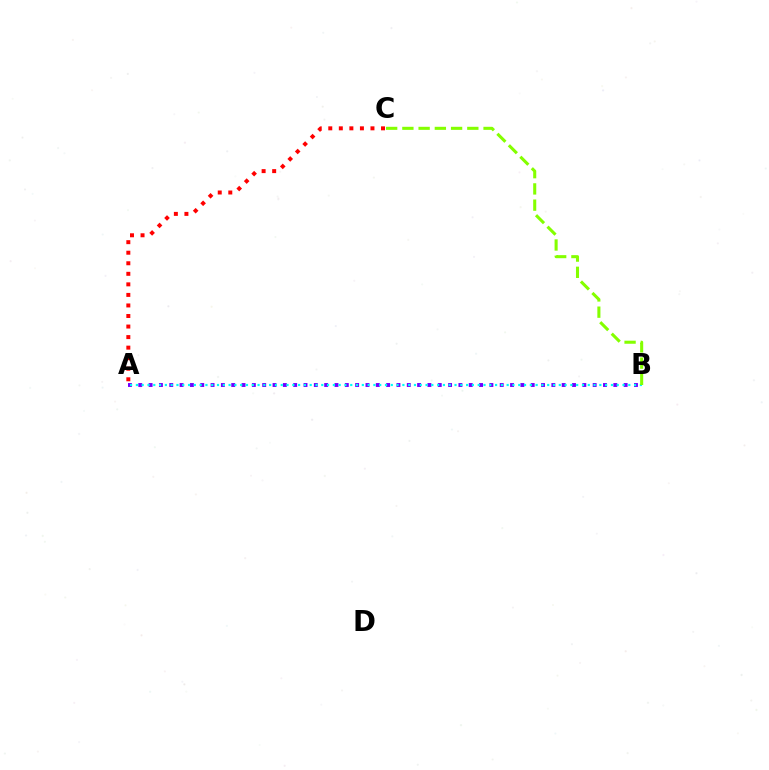{('A', 'C'): [{'color': '#ff0000', 'line_style': 'dotted', 'thickness': 2.87}], ('A', 'B'): [{'color': '#7200ff', 'line_style': 'dotted', 'thickness': 2.81}, {'color': '#00fff6', 'line_style': 'dotted', 'thickness': 1.57}], ('B', 'C'): [{'color': '#84ff00', 'line_style': 'dashed', 'thickness': 2.21}]}